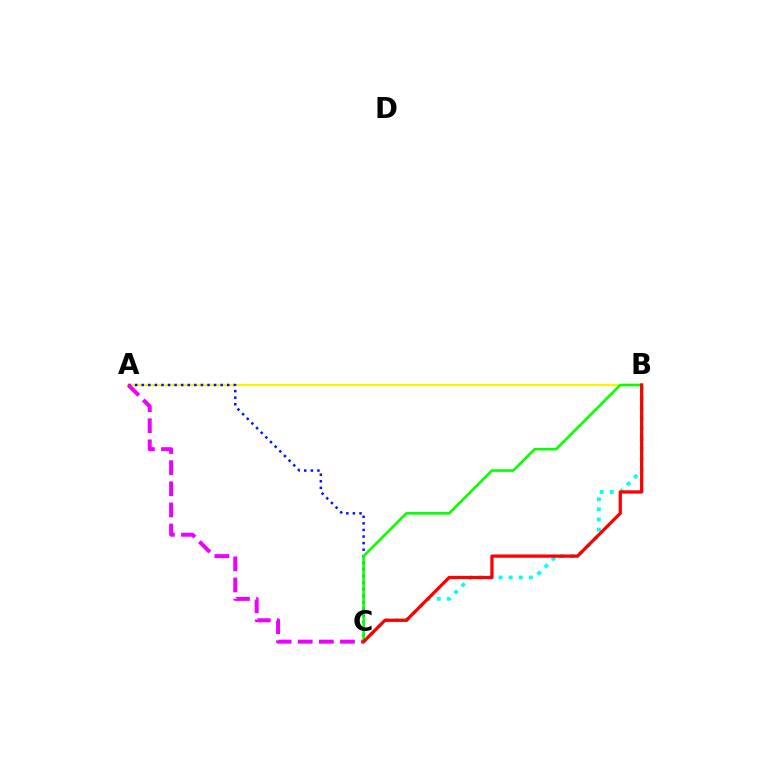{('A', 'B'): [{'color': '#fcf500', 'line_style': 'solid', 'thickness': 1.57}], ('A', 'C'): [{'color': '#0010ff', 'line_style': 'dotted', 'thickness': 1.79}, {'color': '#ee00ff', 'line_style': 'dashed', 'thickness': 2.87}], ('B', 'C'): [{'color': '#00fff6', 'line_style': 'dotted', 'thickness': 2.74}, {'color': '#08ff00', 'line_style': 'solid', 'thickness': 1.88}, {'color': '#ff0000', 'line_style': 'solid', 'thickness': 2.35}]}